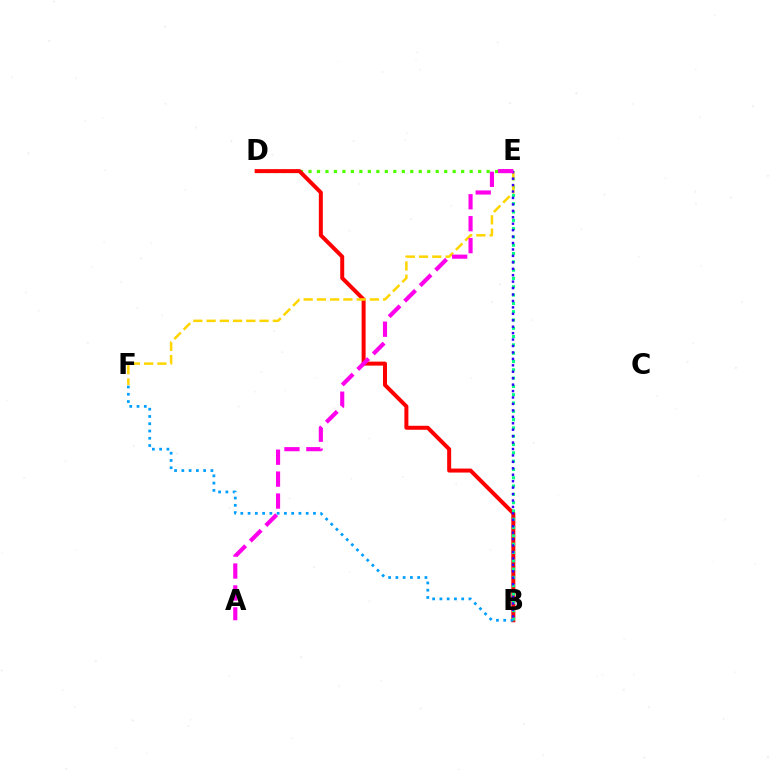{('D', 'E'): [{'color': '#4fff00', 'line_style': 'dotted', 'thickness': 2.3}], ('B', 'D'): [{'color': '#ff0000', 'line_style': 'solid', 'thickness': 2.87}], ('B', 'E'): [{'color': '#00ff86', 'line_style': 'dotted', 'thickness': 2.26}, {'color': '#3700ff', 'line_style': 'dotted', 'thickness': 1.75}], ('E', 'F'): [{'color': '#ffd500', 'line_style': 'dashed', 'thickness': 1.8}], ('A', 'E'): [{'color': '#ff00ed', 'line_style': 'dashed', 'thickness': 2.98}], ('B', 'F'): [{'color': '#009eff', 'line_style': 'dotted', 'thickness': 1.97}]}